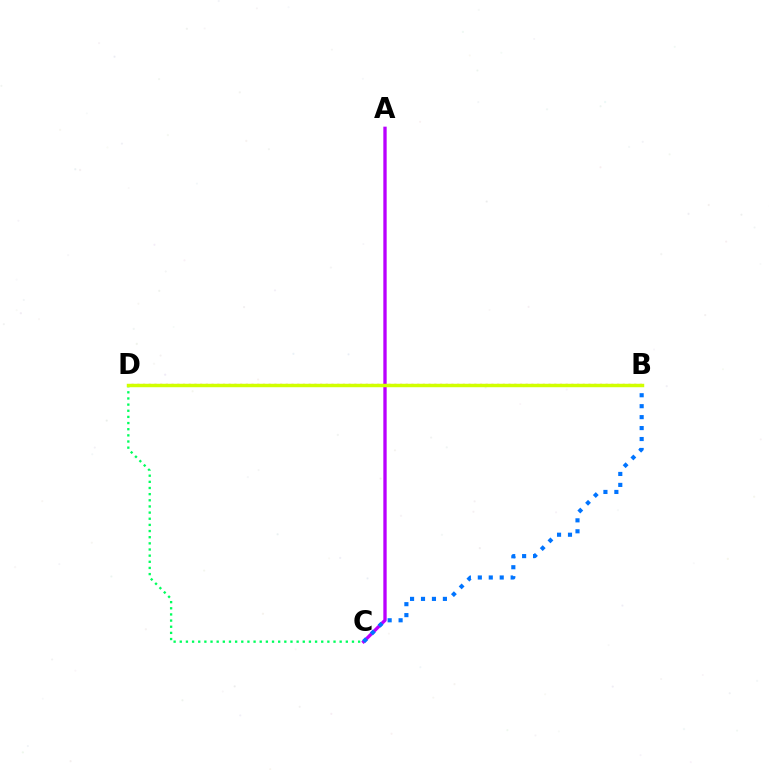{('B', 'D'): [{'color': '#ff0000', 'line_style': 'dotted', 'thickness': 1.55}, {'color': '#d1ff00', 'line_style': 'solid', 'thickness': 2.49}], ('A', 'C'): [{'color': '#b900ff', 'line_style': 'solid', 'thickness': 2.4}], ('B', 'C'): [{'color': '#0074ff', 'line_style': 'dotted', 'thickness': 2.97}], ('C', 'D'): [{'color': '#00ff5c', 'line_style': 'dotted', 'thickness': 1.67}]}